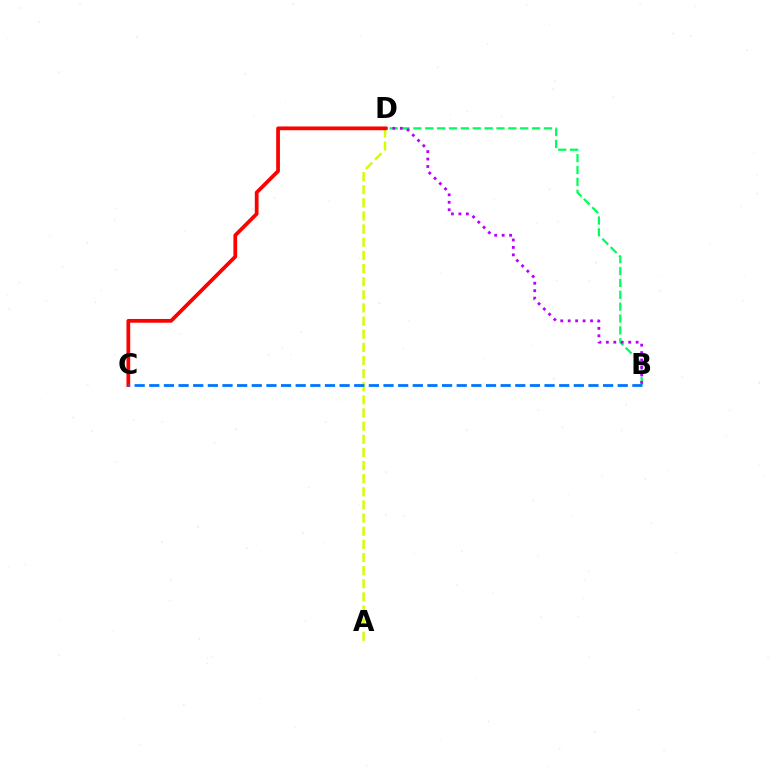{('B', 'D'): [{'color': '#00ff5c', 'line_style': 'dashed', 'thickness': 1.61}, {'color': '#b900ff', 'line_style': 'dotted', 'thickness': 2.02}], ('A', 'D'): [{'color': '#d1ff00', 'line_style': 'dashed', 'thickness': 1.78}], ('C', 'D'): [{'color': '#ff0000', 'line_style': 'solid', 'thickness': 2.7}], ('B', 'C'): [{'color': '#0074ff', 'line_style': 'dashed', 'thickness': 1.99}]}